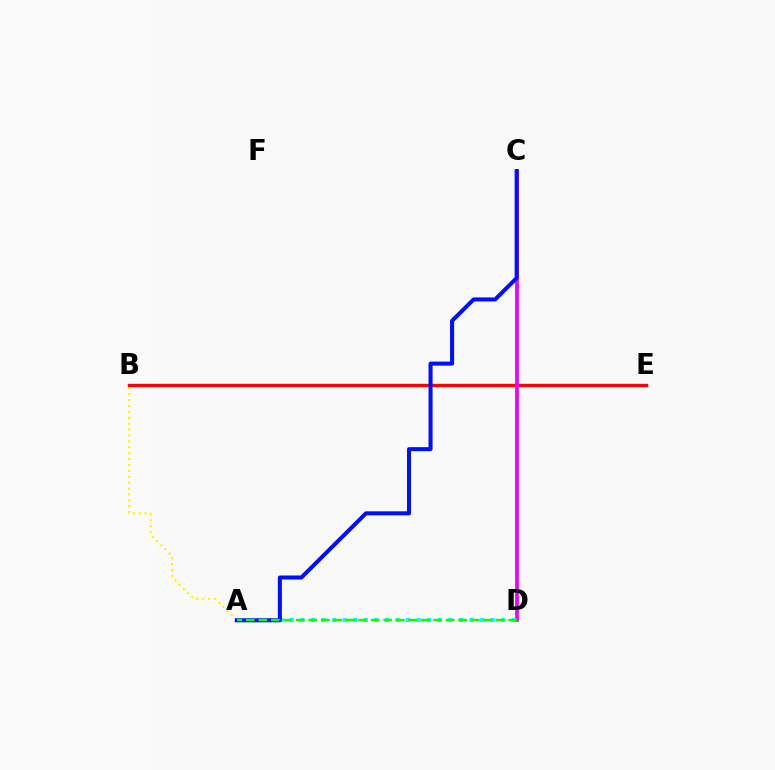{('B', 'E'): [{'color': '#ff0000', 'line_style': 'solid', 'thickness': 2.41}], ('C', 'D'): [{'color': '#ee00ff', 'line_style': 'solid', 'thickness': 2.7}], ('A', 'D'): [{'color': '#00fff6', 'line_style': 'dotted', 'thickness': 2.87}, {'color': '#08ff00', 'line_style': 'dashed', 'thickness': 1.7}], ('A', 'B'): [{'color': '#fcf500', 'line_style': 'dotted', 'thickness': 1.6}], ('A', 'C'): [{'color': '#0010ff', 'line_style': 'solid', 'thickness': 2.91}]}